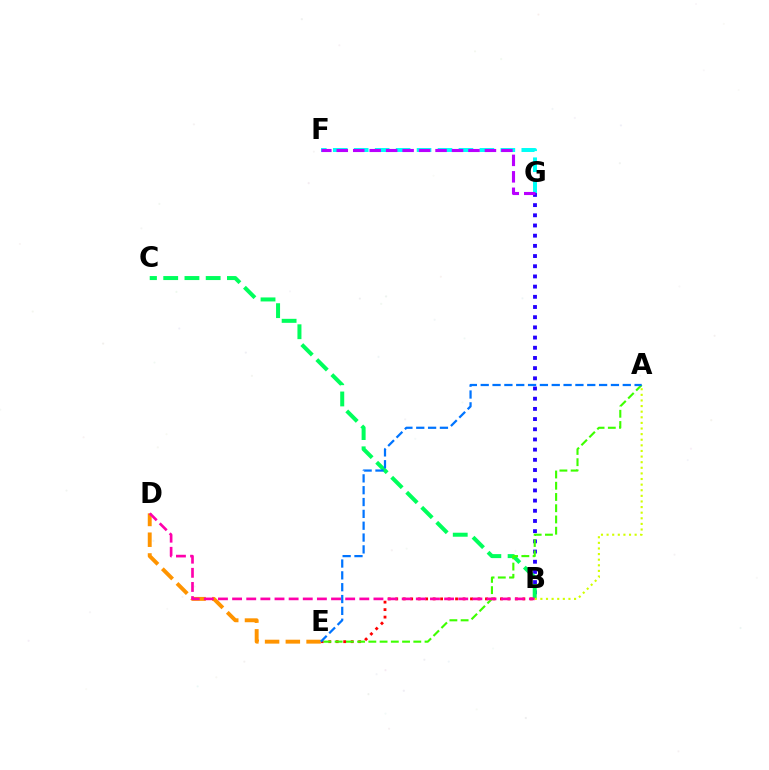{('B', 'G'): [{'color': '#2500ff', 'line_style': 'dotted', 'thickness': 2.77}], ('B', 'C'): [{'color': '#00ff5c', 'line_style': 'dashed', 'thickness': 2.88}], ('F', 'G'): [{'color': '#00fff6', 'line_style': 'dashed', 'thickness': 2.85}, {'color': '#b900ff', 'line_style': 'dashed', 'thickness': 2.24}], ('B', 'E'): [{'color': '#ff0000', 'line_style': 'dotted', 'thickness': 2.03}], ('D', 'E'): [{'color': '#ff9400', 'line_style': 'dashed', 'thickness': 2.82}], ('A', 'E'): [{'color': '#3dff00', 'line_style': 'dashed', 'thickness': 1.53}, {'color': '#0074ff', 'line_style': 'dashed', 'thickness': 1.61}], ('B', 'D'): [{'color': '#ff00ac', 'line_style': 'dashed', 'thickness': 1.92}], ('A', 'B'): [{'color': '#d1ff00', 'line_style': 'dotted', 'thickness': 1.52}]}